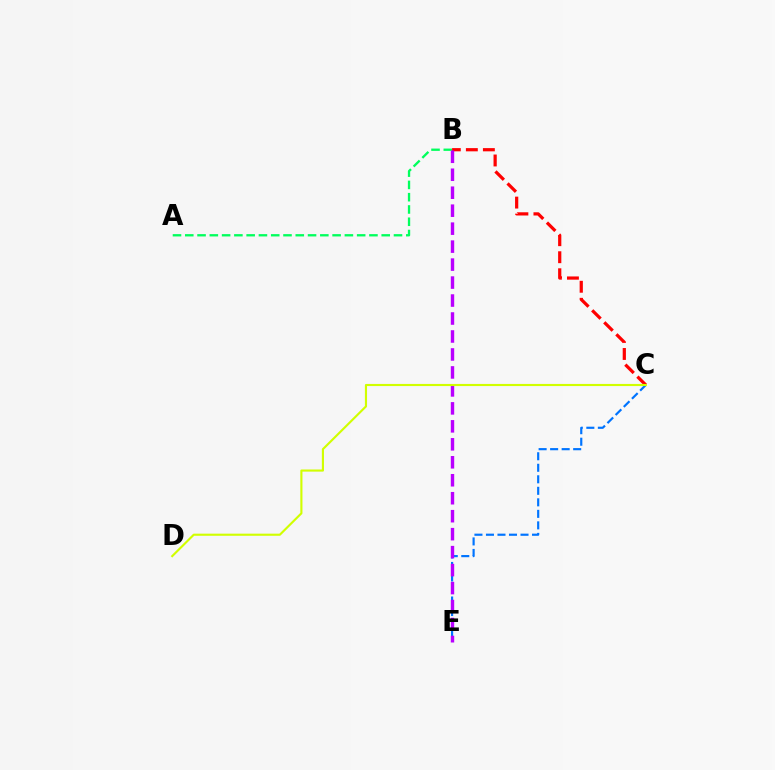{('A', 'B'): [{'color': '#00ff5c', 'line_style': 'dashed', 'thickness': 1.67}], ('B', 'C'): [{'color': '#ff0000', 'line_style': 'dashed', 'thickness': 2.31}], ('C', 'E'): [{'color': '#0074ff', 'line_style': 'dashed', 'thickness': 1.56}], ('B', 'E'): [{'color': '#b900ff', 'line_style': 'dashed', 'thickness': 2.44}], ('C', 'D'): [{'color': '#d1ff00', 'line_style': 'solid', 'thickness': 1.54}]}